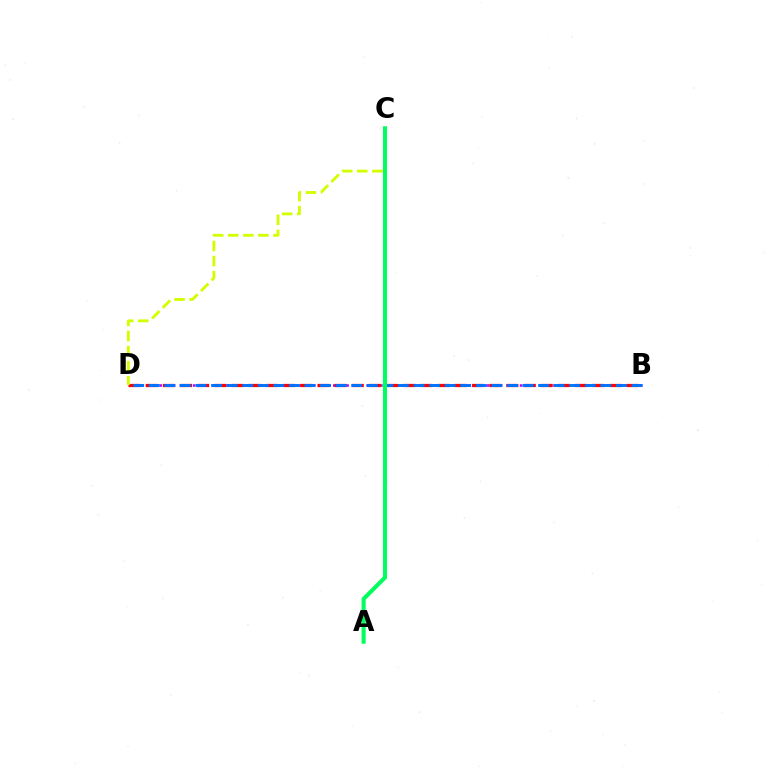{('B', 'D'): [{'color': '#b900ff', 'line_style': 'dotted', 'thickness': 1.81}, {'color': '#ff0000', 'line_style': 'dashed', 'thickness': 2.33}, {'color': '#0074ff', 'line_style': 'dashed', 'thickness': 2.12}], ('C', 'D'): [{'color': '#d1ff00', 'line_style': 'dashed', 'thickness': 2.05}], ('A', 'C'): [{'color': '#00ff5c', 'line_style': 'solid', 'thickness': 2.93}]}